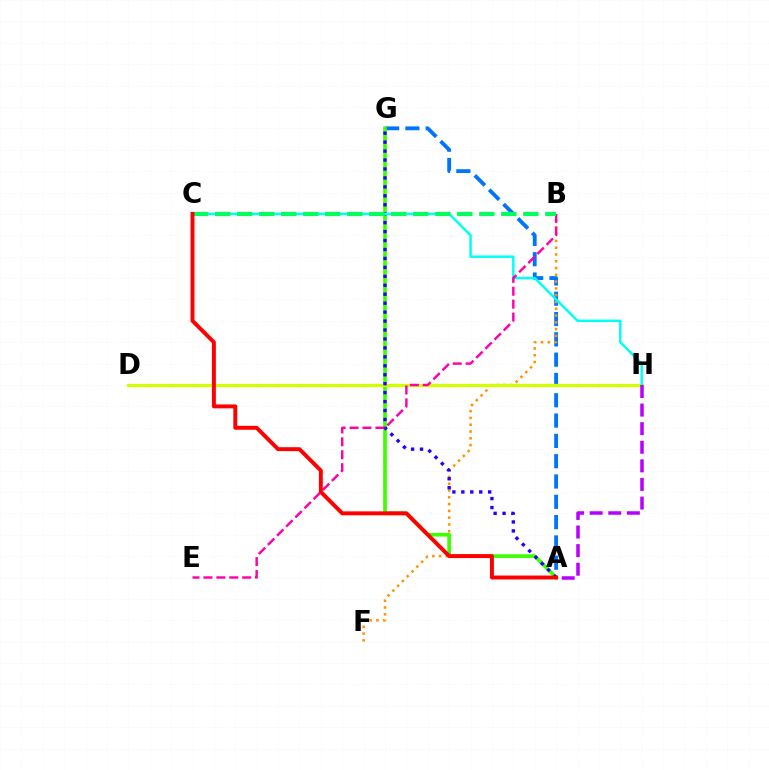{('A', 'G'): [{'color': '#0074ff', 'line_style': 'dashed', 'thickness': 2.76}, {'color': '#3dff00', 'line_style': 'solid', 'thickness': 2.65}, {'color': '#2500ff', 'line_style': 'dotted', 'thickness': 2.43}], ('B', 'F'): [{'color': '#ff9400', 'line_style': 'dotted', 'thickness': 1.84}], ('D', 'H'): [{'color': '#d1ff00', 'line_style': 'solid', 'thickness': 2.33}], ('C', 'H'): [{'color': '#00fff6', 'line_style': 'solid', 'thickness': 1.78}], ('A', 'H'): [{'color': '#b900ff', 'line_style': 'dashed', 'thickness': 2.53}], ('B', 'E'): [{'color': '#ff00ac', 'line_style': 'dashed', 'thickness': 1.76}], ('B', 'C'): [{'color': '#00ff5c', 'line_style': 'dashed', 'thickness': 2.99}], ('A', 'C'): [{'color': '#ff0000', 'line_style': 'solid', 'thickness': 2.84}]}